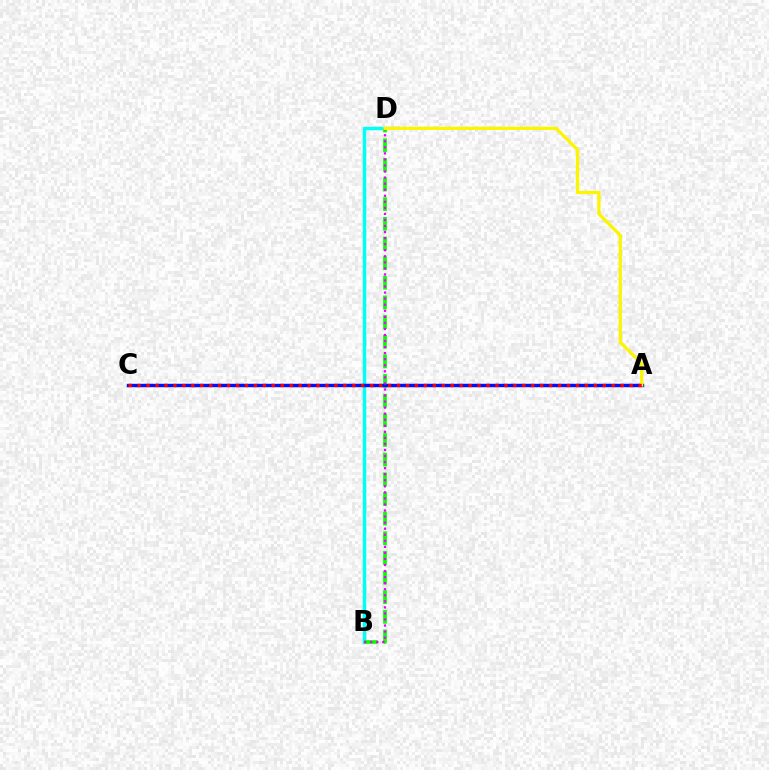{('B', 'D'): [{'color': '#00fff6', 'line_style': 'solid', 'thickness': 2.51}, {'color': '#08ff00', 'line_style': 'dashed', 'thickness': 2.67}, {'color': '#ee00ff', 'line_style': 'dotted', 'thickness': 1.64}], ('A', 'C'): [{'color': '#0010ff', 'line_style': 'solid', 'thickness': 2.46}, {'color': '#ff0000', 'line_style': 'dotted', 'thickness': 2.43}], ('A', 'D'): [{'color': '#fcf500', 'line_style': 'solid', 'thickness': 2.35}]}